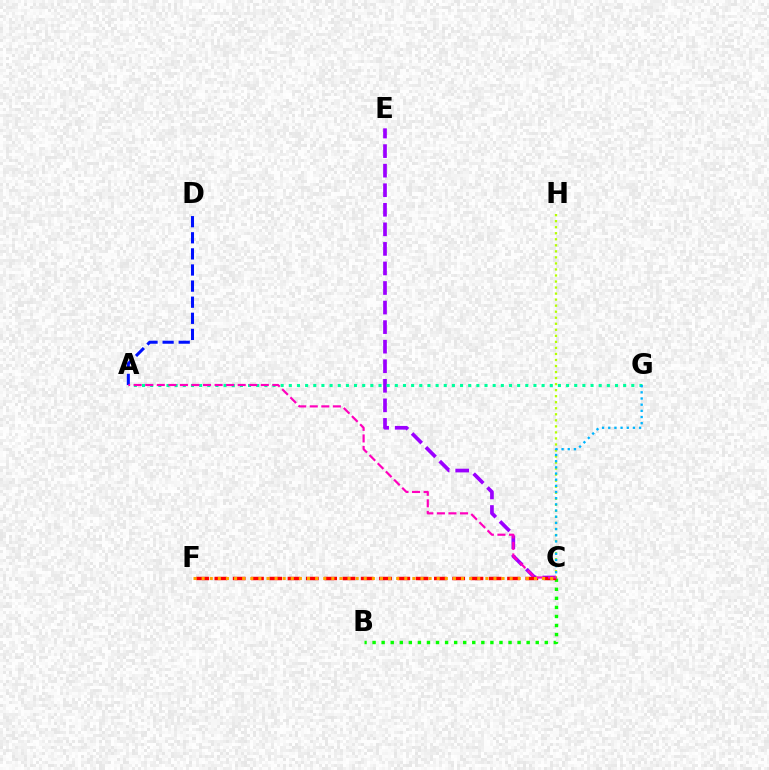{('C', 'E'): [{'color': '#9b00ff', 'line_style': 'dashed', 'thickness': 2.66}], ('B', 'C'): [{'color': '#08ff00', 'line_style': 'dotted', 'thickness': 2.46}], ('C', 'H'): [{'color': '#b3ff00', 'line_style': 'dotted', 'thickness': 1.64}], ('C', 'F'): [{'color': '#ff0000', 'line_style': 'dashed', 'thickness': 2.48}, {'color': '#ffa500', 'line_style': 'dotted', 'thickness': 2.2}], ('A', 'G'): [{'color': '#00ff9d', 'line_style': 'dotted', 'thickness': 2.22}], ('A', 'D'): [{'color': '#0010ff', 'line_style': 'dashed', 'thickness': 2.19}], ('A', 'C'): [{'color': '#ff00bd', 'line_style': 'dashed', 'thickness': 1.57}], ('C', 'G'): [{'color': '#00b5ff', 'line_style': 'dotted', 'thickness': 1.68}]}